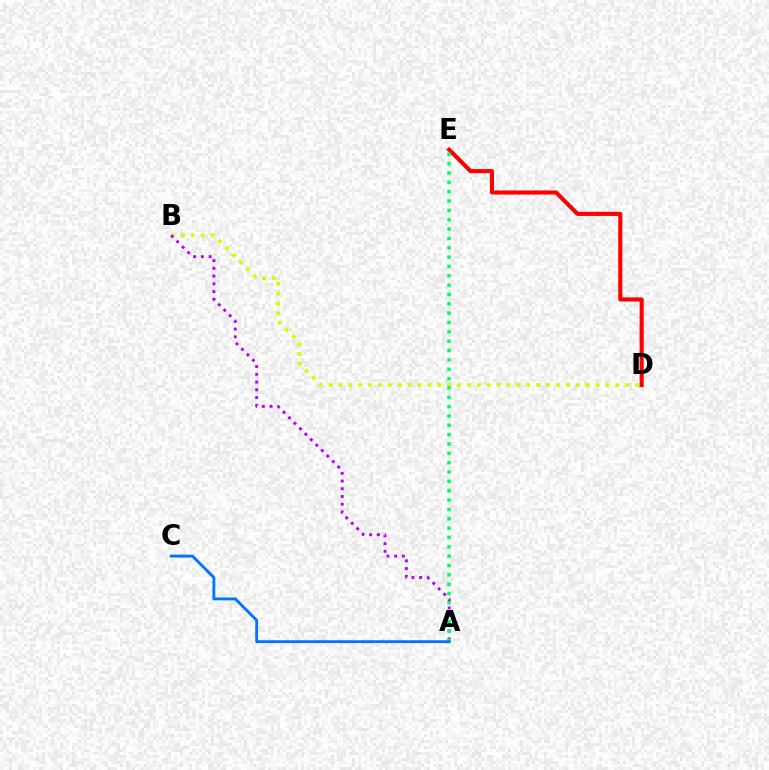{('D', 'E'): [{'color': '#ff0000', 'line_style': 'solid', 'thickness': 2.95}], ('B', 'D'): [{'color': '#d1ff00', 'line_style': 'dotted', 'thickness': 2.69}], ('A', 'B'): [{'color': '#b900ff', 'line_style': 'dotted', 'thickness': 2.1}], ('A', 'E'): [{'color': '#00ff5c', 'line_style': 'dotted', 'thickness': 2.54}], ('A', 'C'): [{'color': '#0074ff', 'line_style': 'solid', 'thickness': 2.05}]}